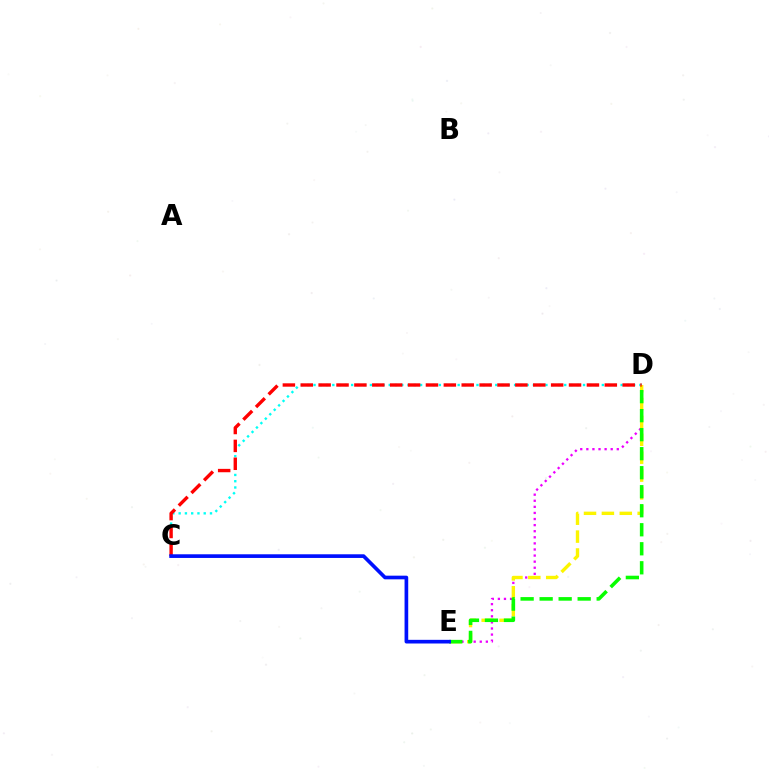{('C', 'D'): [{'color': '#00fff6', 'line_style': 'dotted', 'thickness': 1.7}, {'color': '#ff0000', 'line_style': 'dashed', 'thickness': 2.43}], ('D', 'E'): [{'color': '#ee00ff', 'line_style': 'dotted', 'thickness': 1.65}, {'color': '#fcf500', 'line_style': 'dashed', 'thickness': 2.43}, {'color': '#08ff00', 'line_style': 'dashed', 'thickness': 2.58}], ('C', 'E'): [{'color': '#0010ff', 'line_style': 'solid', 'thickness': 2.64}]}